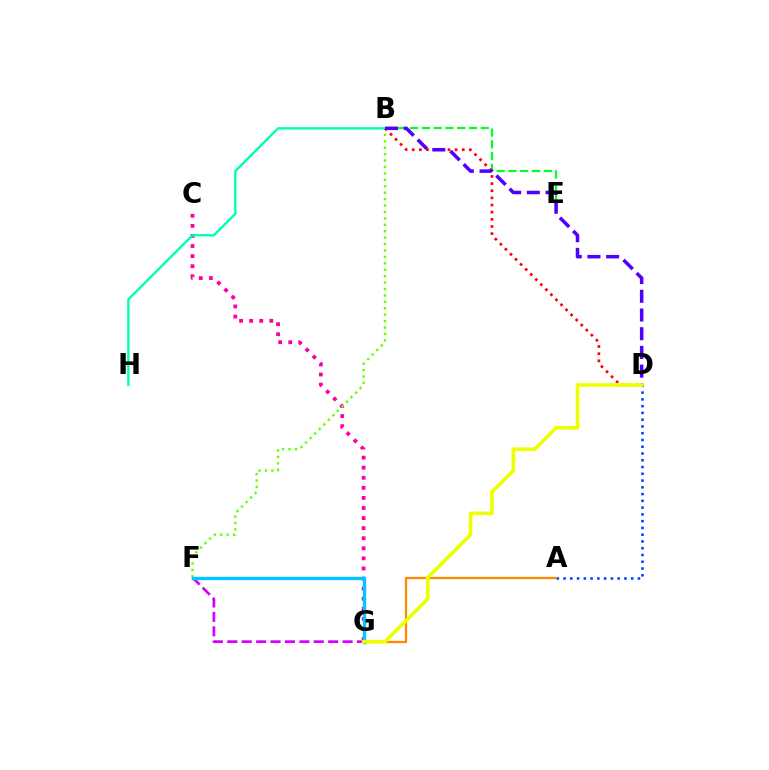{('C', 'G'): [{'color': '#ff00a0', 'line_style': 'dotted', 'thickness': 2.74}], ('F', 'G'): [{'color': '#d600ff', 'line_style': 'dashed', 'thickness': 1.96}, {'color': '#00c7ff', 'line_style': 'solid', 'thickness': 2.42}], ('B', 'E'): [{'color': '#00ff27', 'line_style': 'dashed', 'thickness': 1.6}], ('A', 'D'): [{'color': '#003fff', 'line_style': 'dotted', 'thickness': 1.84}], ('B', 'H'): [{'color': '#00ffaf', 'line_style': 'solid', 'thickness': 1.69}], ('A', 'G'): [{'color': '#ff8800', 'line_style': 'solid', 'thickness': 1.63}], ('B', 'F'): [{'color': '#66ff00', 'line_style': 'dotted', 'thickness': 1.74}], ('B', 'D'): [{'color': '#ff0000', 'line_style': 'dotted', 'thickness': 1.94}, {'color': '#4f00ff', 'line_style': 'dashed', 'thickness': 2.54}], ('D', 'G'): [{'color': '#eeff00', 'line_style': 'solid', 'thickness': 2.59}]}